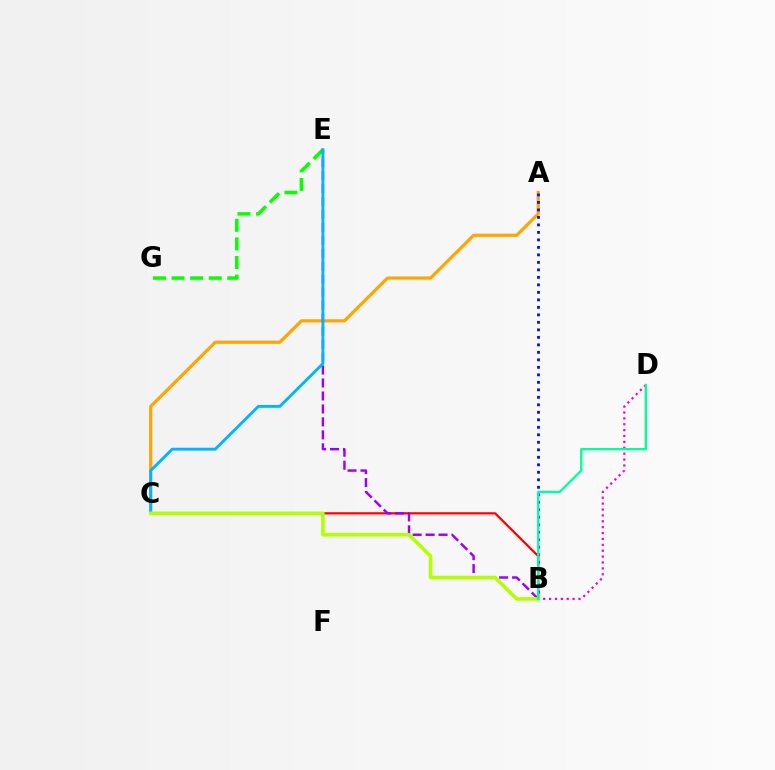{('B', 'D'): [{'color': '#ff00bd', 'line_style': 'dotted', 'thickness': 1.6}, {'color': '#00ff9d', 'line_style': 'solid', 'thickness': 1.67}], ('A', 'C'): [{'color': '#ffa500', 'line_style': 'solid', 'thickness': 2.3}], ('B', 'C'): [{'color': '#ff0000', 'line_style': 'solid', 'thickness': 1.61}, {'color': '#b3ff00', 'line_style': 'solid', 'thickness': 2.59}], ('A', 'B'): [{'color': '#0010ff', 'line_style': 'dotted', 'thickness': 2.04}], ('E', 'G'): [{'color': '#08ff00', 'line_style': 'dashed', 'thickness': 2.52}], ('B', 'E'): [{'color': '#9b00ff', 'line_style': 'dashed', 'thickness': 1.76}], ('C', 'E'): [{'color': '#00b5ff', 'line_style': 'solid', 'thickness': 2.07}]}